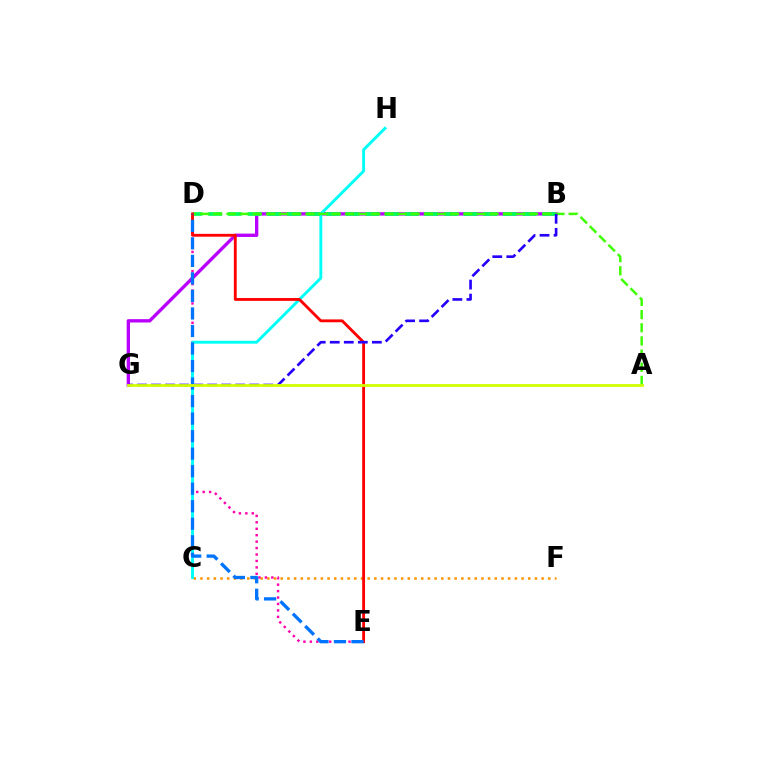{('C', 'F'): [{'color': '#ff9400', 'line_style': 'dotted', 'thickness': 1.82}], ('D', 'E'): [{'color': '#ff00ac', 'line_style': 'dotted', 'thickness': 1.75}, {'color': '#ff0000', 'line_style': 'solid', 'thickness': 2.05}, {'color': '#0074ff', 'line_style': 'dashed', 'thickness': 2.38}], ('B', 'G'): [{'color': '#b900ff', 'line_style': 'solid', 'thickness': 2.41}, {'color': '#2500ff', 'line_style': 'dashed', 'thickness': 1.91}], ('C', 'H'): [{'color': '#00fff6', 'line_style': 'solid', 'thickness': 2.1}], ('B', 'D'): [{'color': '#00ff5c', 'line_style': 'dashed', 'thickness': 2.67}], ('A', 'D'): [{'color': '#3dff00', 'line_style': 'dashed', 'thickness': 1.79}], ('A', 'G'): [{'color': '#d1ff00', 'line_style': 'solid', 'thickness': 2.01}]}